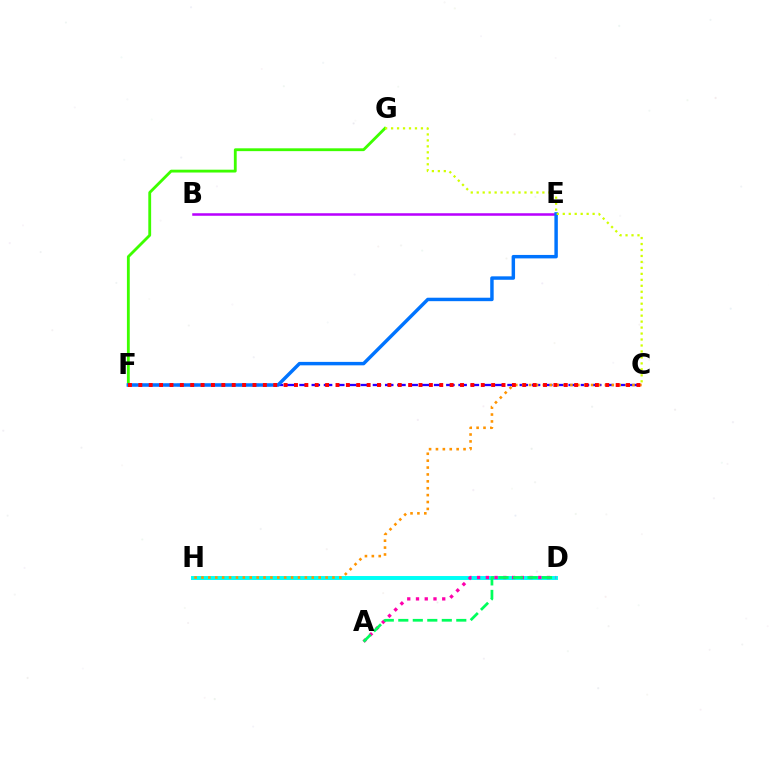{('B', 'E'): [{'color': '#b900ff', 'line_style': 'solid', 'thickness': 1.82}], ('C', 'F'): [{'color': '#2500ff', 'line_style': 'dashed', 'thickness': 1.66}, {'color': '#ff0000', 'line_style': 'dotted', 'thickness': 2.82}], ('F', 'G'): [{'color': '#3dff00', 'line_style': 'solid', 'thickness': 2.04}], ('D', 'H'): [{'color': '#00fff6', 'line_style': 'solid', 'thickness': 2.84}], ('E', 'F'): [{'color': '#0074ff', 'line_style': 'solid', 'thickness': 2.48}], ('C', 'H'): [{'color': '#ff9400', 'line_style': 'dotted', 'thickness': 1.87}], ('A', 'D'): [{'color': '#ff00ac', 'line_style': 'dotted', 'thickness': 2.38}, {'color': '#00ff5c', 'line_style': 'dashed', 'thickness': 1.97}], ('C', 'G'): [{'color': '#d1ff00', 'line_style': 'dotted', 'thickness': 1.62}]}